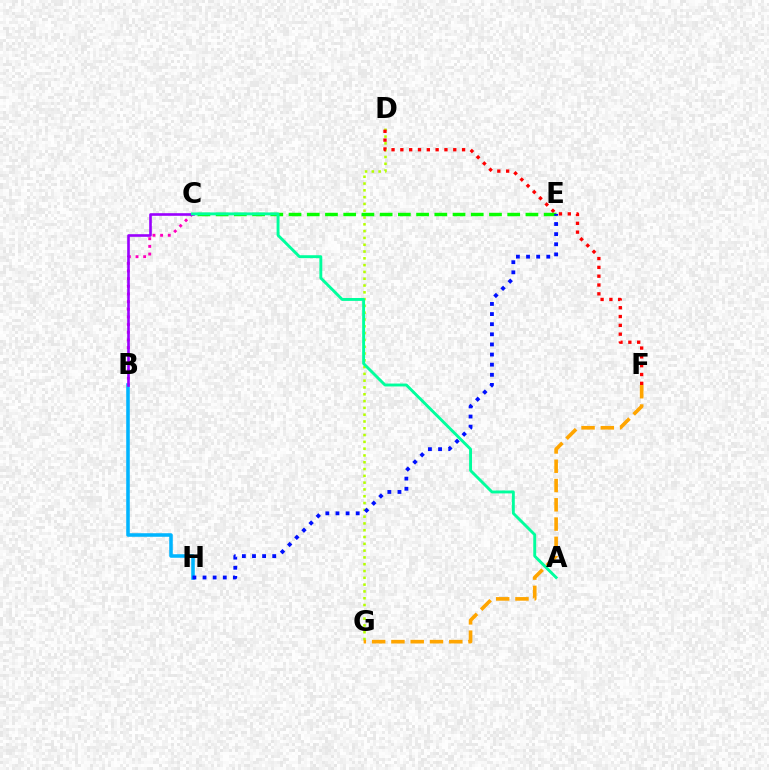{('D', 'G'): [{'color': '#b3ff00', 'line_style': 'dotted', 'thickness': 1.85}], ('D', 'F'): [{'color': '#ff0000', 'line_style': 'dotted', 'thickness': 2.4}], ('B', 'H'): [{'color': '#00b5ff', 'line_style': 'solid', 'thickness': 2.56}], ('F', 'G'): [{'color': '#ffa500', 'line_style': 'dashed', 'thickness': 2.62}], ('B', 'C'): [{'color': '#ff00bd', 'line_style': 'dotted', 'thickness': 2.08}, {'color': '#9b00ff', 'line_style': 'solid', 'thickness': 1.89}], ('C', 'E'): [{'color': '#08ff00', 'line_style': 'dashed', 'thickness': 2.48}], ('E', 'H'): [{'color': '#0010ff', 'line_style': 'dotted', 'thickness': 2.75}], ('A', 'C'): [{'color': '#00ff9d', 'line_style': 'solid', 'thickness': 2.09}]}